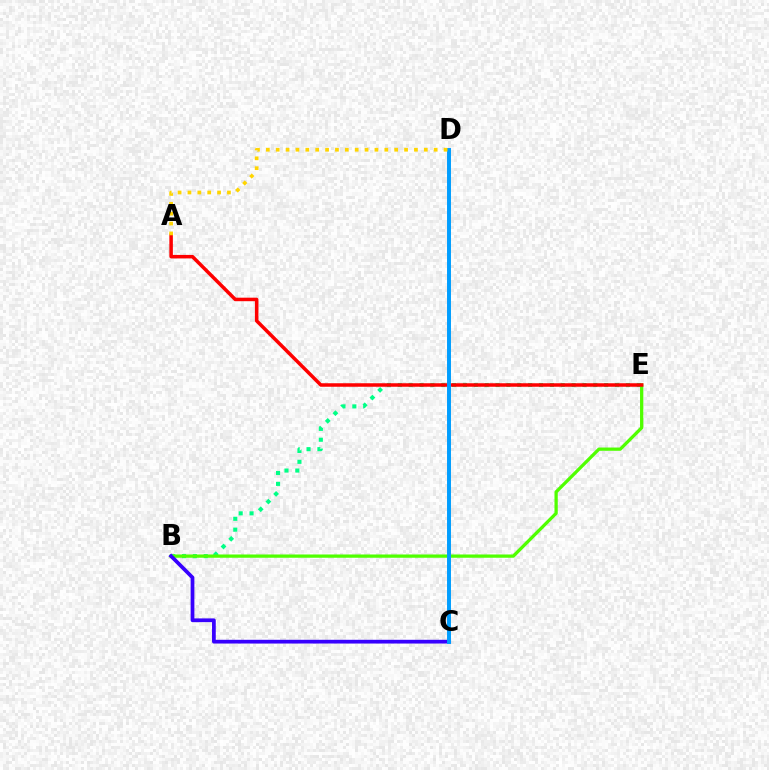{('B', 'E'): [{'color': '#00ff86', 'line_style': 'dotted', 'thickness': 2.95}, {'color': '#4fff00', 'line_style': 'solid', 'thickness': 2.35}], ('C', 'D'): [{'color': '#ff00ed', 'line_style': 'dotted', 'thickness': 1.7}, {'color': '#009eff', 'line_style': 'solid', 'thickness': 2.84}], ('B', 'C'): [{'color': '#3700ff', 'line_style': 'solid', 'thickness': 2.7}], ('A', 'E'): [{'color': '#ff0000', 'line_style': 'solid', 'thickness': 2.53}], ('A', 'D'): [{'color': '#ffd500', 'line_style': 'dotted', 'thickness': 2.68}]}